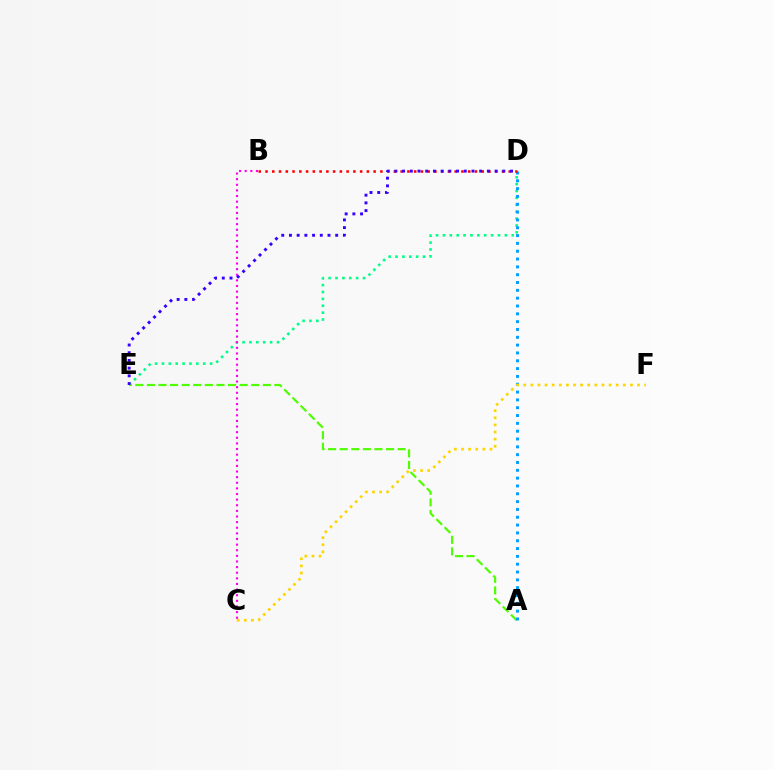{('D', 'E'): [{'color': '#00ff86', 'line_style': 'dotted', 'thickness': 1.87}, {'color': '#3700ff', 'line_style': 'dotted', 'thickness': 2.09}], ('A', 'E'): [{'color': '#4fff00', 'line_style': 'dashed', 'thickness': 1.57}], ('A', 'D'): [{'color': '#009eff', 'line_style': 'dotted', 'thickness': 2.13}], ('B', 'D'): [{'color': '#ff0000', 'line_style': 'dotted', 'thickness': 1.84}], ('B', 'C'): [{'color': '#ff00ed', 'line_style': 'dotted', 'thickness': 1.53}], ('C', 'F'): [{'color': '#ffd500', 'line_style': 'dotted', 'thickness': 1.93}]}